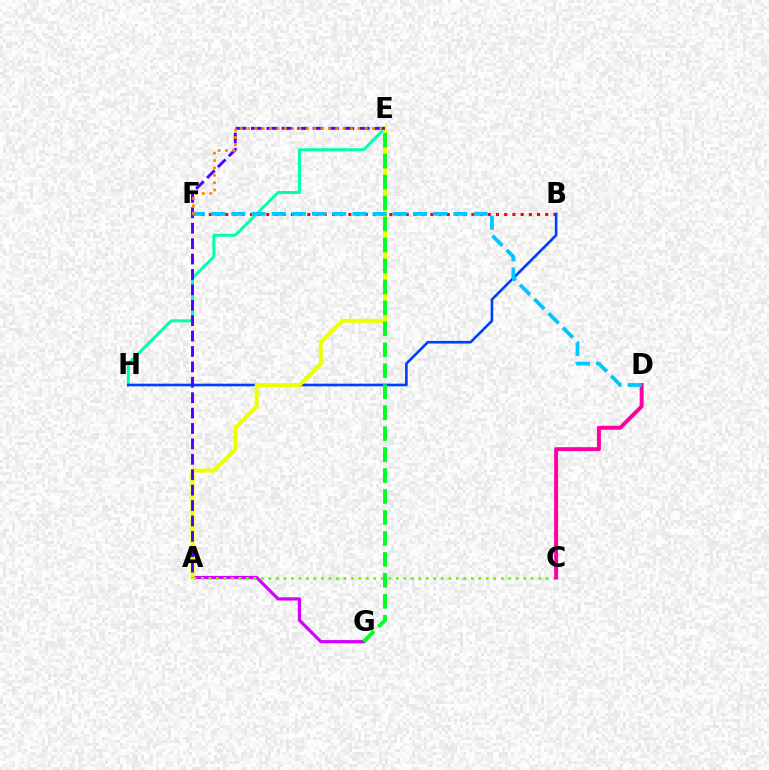{('B', 'F'): [{'color': '#ff0000', 'line_style': 'dotted', 'thickness': 2.23}], ('E', 'H'): [{'color': '#00ffaf', 'line_style': 'solid', 'thickness': 2.13}], ('B', 'H'): [{'color': '#003fff', 'line_style': 'solid', 'thickness': 1.9}], ('A', 'G'): [{'color': '#d600ff', 'line_style': 'solid', 'thickness': 2.31}], ('A', 'C'): [{'color': '#66ff00', 'line_style': 'dotted', 'thickness': 2.04}], ('A', 'E'): [{'color': '#eeff00', 'line_style': 'solid', 'thickness': 2.88}, {'color': '#4f00ff', 'line_style': 'dashed', 'thickness': 2.09}], ('C', 'D'): [{'color': '#ff00a0', 'line_style': 'solid', 'thickness': 2.85}], ('D', 'F'): [{'color': '#00c7ff', 'line_style': 'dashed', 'thickness': 2.74}], ('E', 'F'): [{'color': '#ff8800', 'line_style': 'dotted', 'thickness': 2.0}], ('E', 'G'): [{'color': '#00ff27', 'line_style': 'dashed', 'thickness': 2.85}]}